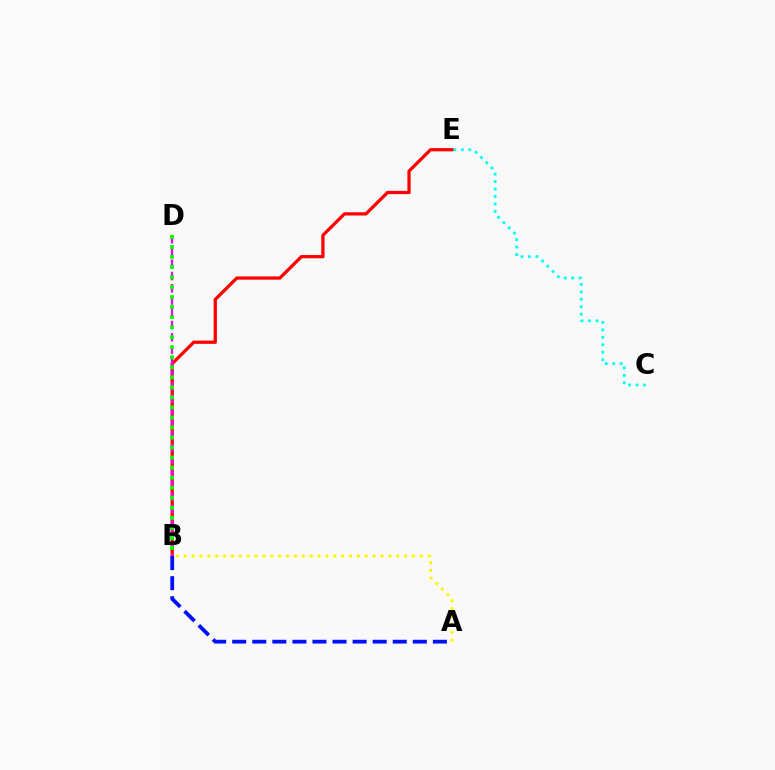{('B', 'E'): [{'color': '#ff0000', 'line_style': 'solid', 'thickness': 2.34}], ('A', 'B'): [{'color': '#0010ff', 'line_style': 'dashed', 'thickness': 2.73}, {'color': '#fcf500', 'line_style': 'dotted', 'thickness': 2.14}], ('B', 'D'): [{'color': '#ee00ff', 'line_style': 'dashed', 'thickness': 1.66}, {'color': '#08ff00', 'line_style': 'dotted', 'thickness': 2.73}], ('C', 'E'): [{'color': '#00fff6', 'line_style': 'dotted', 'thickness': 2.02}]}